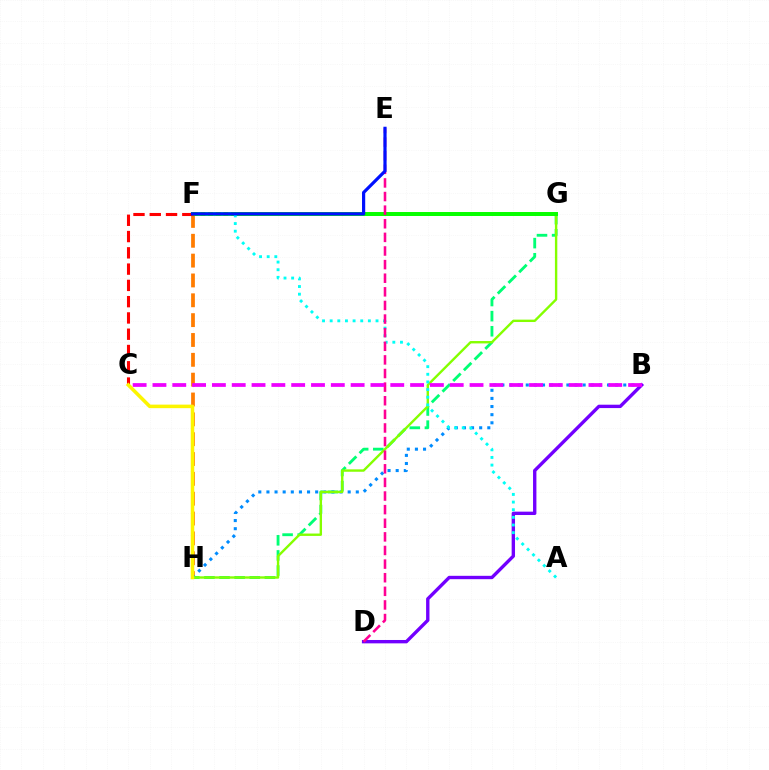{('F', 'H'): [{'color': '#ff7c00', 'line_style': 'dashed', 'thickness': 2.7}], ('G', 'H'): [{'color': '#00ff74', 'line_style': 'dashed', 'thickness': 2.05}, {'color': '#84ff00', 'line_style': 'solid', 'thickness': 1.72}], ('B', 'H'): [{'color': '#008cff', 'line_style': 'dotted', 'thickness': 2.21}], ('F', 'G'): [{'color': '#08ff00', 'line_style': 'solid', 'thickness': 2.86}], ('C', 'F'): [{'color': '#ff0000', 'line_style': 'dashed', 'thickness': 2.21}], ('B', 'D'): [{'color': '#7200ff', 'line_style': 'solid', 'thickness': 2.42}], ('A', 'F'): [{'color': '#00fff6', 'line_style': 'dotted', 'thickness': 2.08}], ('D', 'E'): [{'color': '#ff0094', 'line_style': 'dashed', 'thickness': 1.85}], ('E', 'F'): [{'color': '#0010ff', 'line_style': 'solid', 'thickness': 2.3}], ('B', 'C'): [{'color': '#ee00ff', 'line_style': 'dashed', 'thickness': 2.69}], ('C', 'H'): [{'color': '#fcf500', 'line_style': 'solid', 'thickness': 2.55}]}